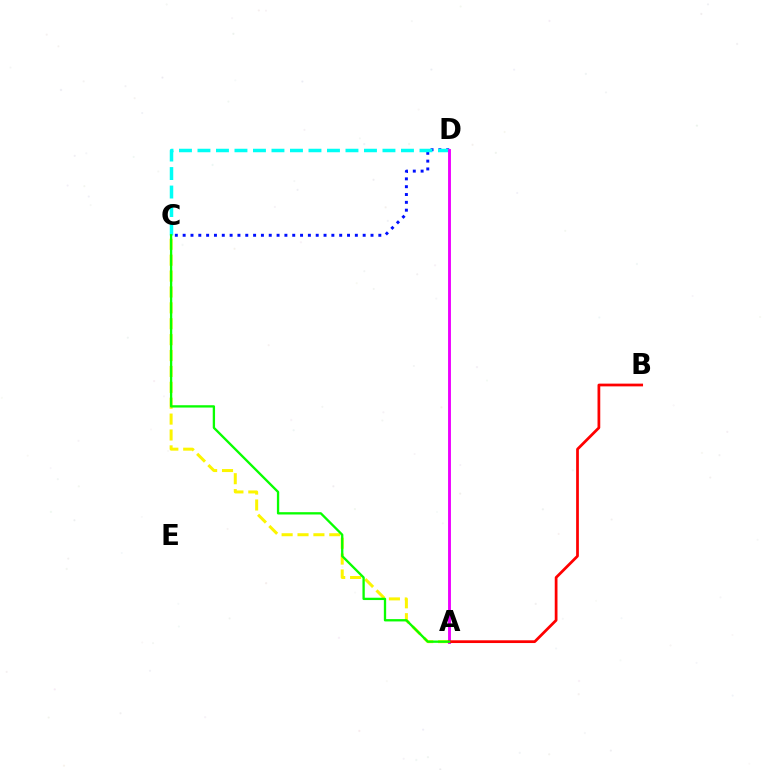{('C', 'D'): [{'color': '#0010ff', 'line_style': 'dotted', 'thickness': 2.13}, {'color': '#00fff6', 'line_style': 'dashed', 'thickness': 2.51}], ('A', 'C'): [{'color': '#fcf500', 'line_style': 'dashed', 'thickness': 2.16}, {'color': '#08ff00', 'line_style': 'solid', 'thickness': 1.67}], ('A', 'D'): [{'color': '#ee00ff', 'line_style': 'solid', 'thickness': 2.08}], ('A', 'B'): [{'color': '#ff0000', 'line_style': 'solid', 'thickness': 1.98}]}